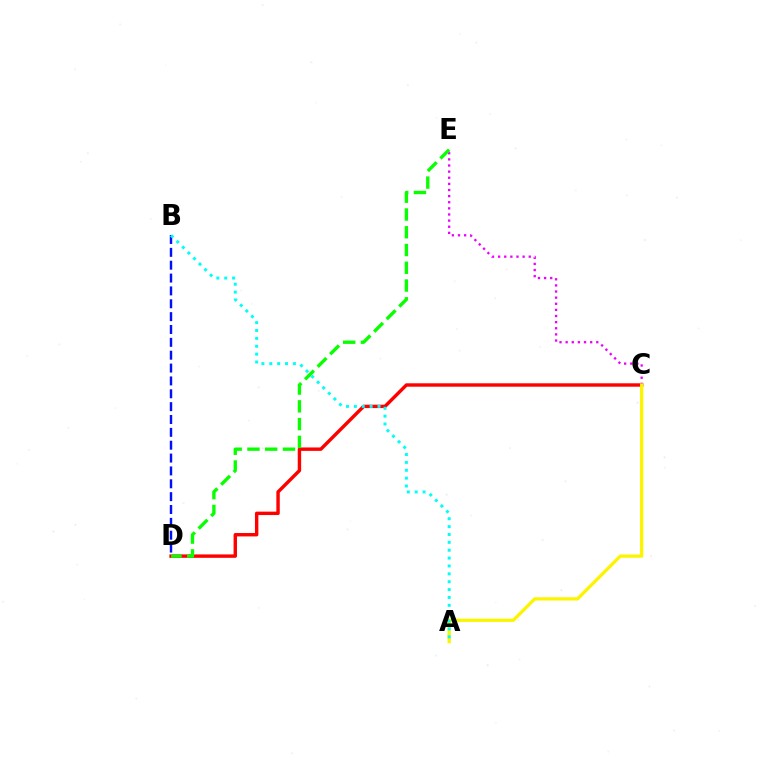{('C', 'D'): [{'color': '#ff0000', 'line_style': 'solid', 'thickness': 2.46}], ('C', 'E'): [{'color': '#ee00ff', 'line_style': 'dotted', 'thickness': 1.66}], ('B', 'D'): [{'color': '#0010ff', 'line_style': 'dashed', 'thickness': 1.75}], ('A', 'C'): [{'color': '#fcf500', 'line_style': 'solid', 'thickness': 2.35}], ('D', 'E'): [{'color': '#08ff00', 'line_style': 'dashed', 'thickness': 2.41}], ('A', 'B'): [{'color': '#00fff6', 'line_style': 'dotted', 'thickness': 2.14}]}